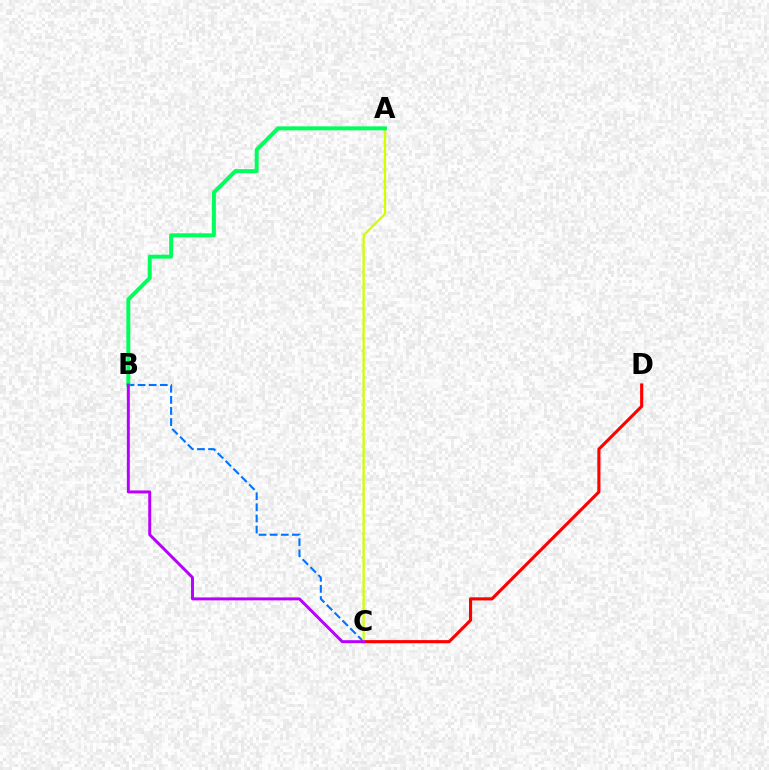{('B', 'C'): [{'color': '#0074ff', 'line_style': 'dashed', 'thickness': 1.51}, {'color': '#b900ff', 'line_style': 'solid', 'thickness': 2.13}], ('C', 'D'): [{'color': '#ff0000', 'line_style': 'solid', 'thickness': 2.24}], ('A', 'C'): [{'color': '#d1ff00', 'line_style': 'solid', 'thickness': 1.67}], ('A', 'B'): [{'color': '#00ff5c', 'line_style': 'solid', 'thickness': 2.86}]}